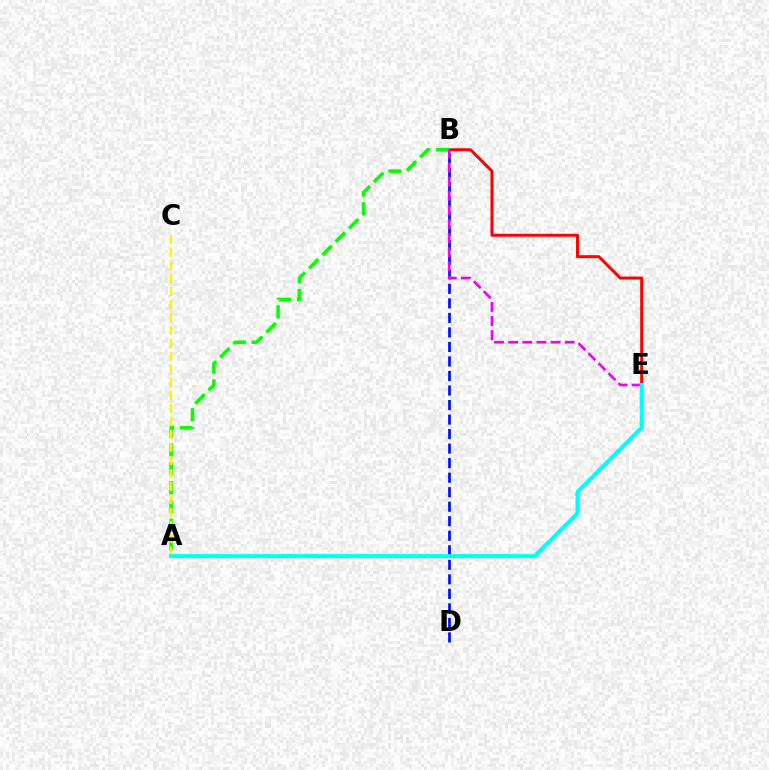{('B', 'D'): [{'color': '#0010ff', 'line_style': 'dashed', 'thickness': 1.97}], ('B', 'E'): [{'color': '#ff0000', 'line_style': 'solid', 'thickness': 2.13}, {'color': '#ee00ff', 'line_style': 'dashed', 'thickness': 1.92}], ('A', 'B'): [{'color': '#08ff00', 'line_style': 'dashed', 'thickness': 2.56}], ('A', 'C'): [{'color': '#fcf500', 'line_style': 'dashed', 'thickness': 1.76}], ('A', 'E'): [{'color': '#00fff6', 'line_style': 'solid', 'thickness': 2.89}]}